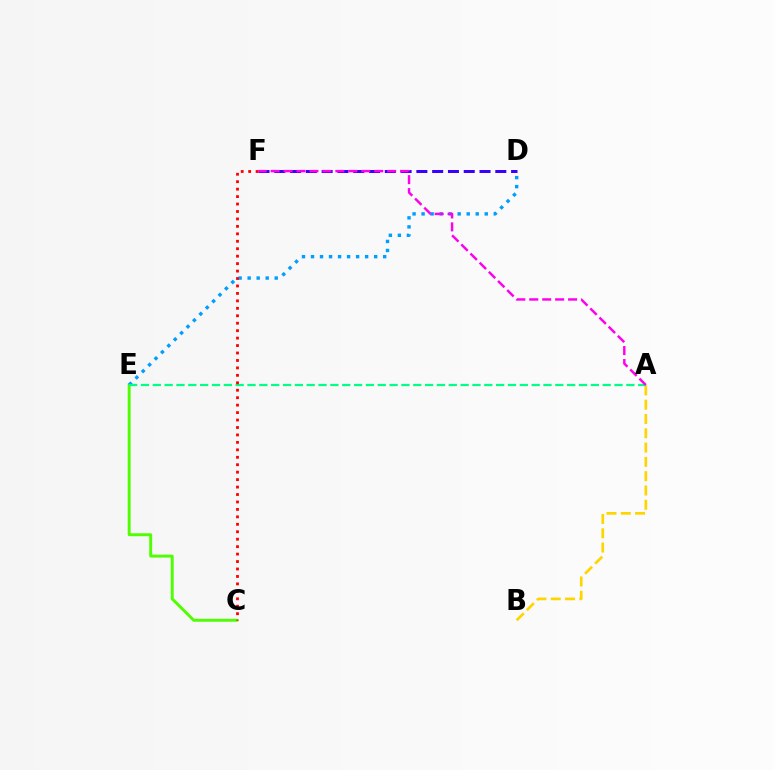{('C', 'E'): [{'color': '#4fff00', 'line_style': 'solid', 'thickness': 2.1}], ('A', 'B'): [{'color': '#ffd500', 'line_style': 'dashed', 'thickness': 1.94}], ('D', 'E'): [{'color': '#009eff', 'line_style': 'dotted', 'thickness': 2.45}], ('D', 'F'): [{'color': '#3700ff', 'line_style': 'dashed', 'thickness': 2.14}], ('A', 'E'): [{'color': '#00ff86', 'line_style': 'dashed', 'thickness': 1.61}], ('C', 'F'): [{'color': '#ff0000', 'line_style': 'dotted', 'thickness': 2.02}], ('A', 'F'): [{'color': '#ff00ed', 'line_style': 'dashed', 'thickness': 1.76}]}